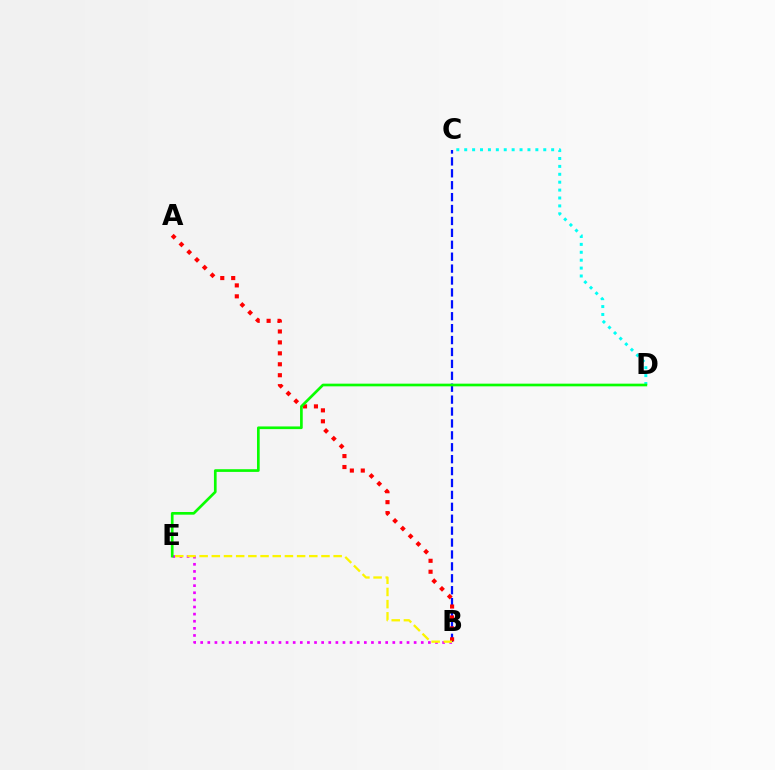{('B', 'C'): [{'color': '#0010ff', 'line_style': 'dashed', 'thickness': 1.62}], ('C', 'D'): [{'color': '#00fff6', 'line_style': 'dotted', 'thickness': 2.15}], ('B', 'E'): [{'color': '#ee00ff', 'line_style': 'dotted', 'thickness': 1.93}, {'color': '#fcf500', 'line_style': 'dashed', 'thickness': 1.66}], ('A', 'B'): [{'color': '#ff0000', 'line_style': 'dotted', 'thickness': 2.97}], ('D', 'E'): [{'color': '#08ff00', 'line_style': 'solid', 'thickness': 1.93}]}